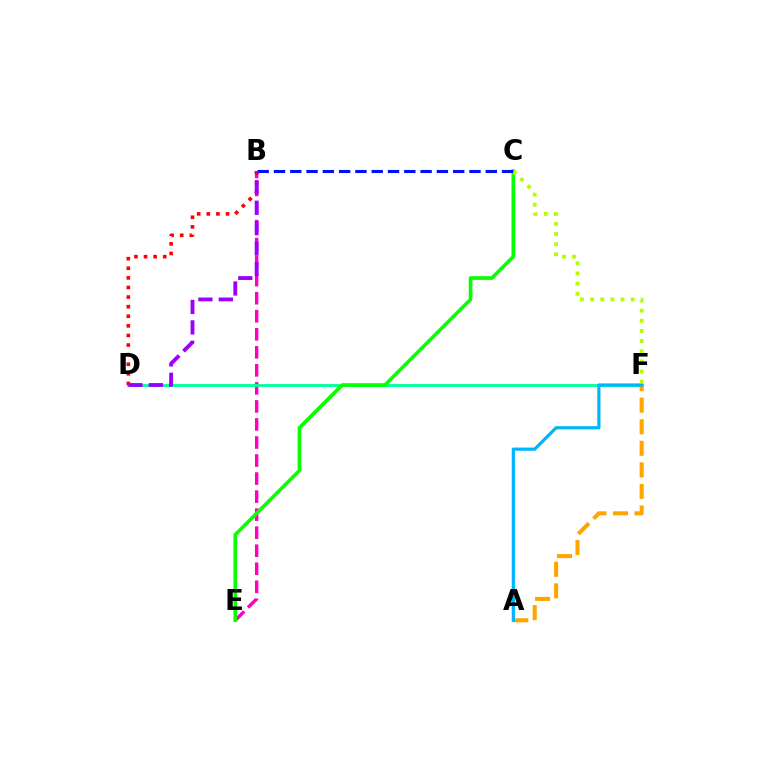{('B', 'E'): [{'color': '#ff00bd', 'line_style': 'dashed', 'thickness': 2.45}], ('D', 'F'): [{'color': '#00ff9d', 'line_style': 'solid', 'thickness': 2.03}], ('A', 'F'): [{'color': '#ffa500', 'line_style': 'dashed', 'thickness': 2.93}, {'color': '#00b5ff', 'line_style': 'solid', 'thickness': 2.3}], ('C', 'E'): [{'color': '#08ff00', 'line_style': 'solid', 'thickness': 2.63}], ('C', 'F'): [{'color': '#b3ff00', 'line_style': 'dotted', 'thickness': 2.75}], ('B', 'D'): [{'color': '#ff0000', 'line_style': 'dotted', 'thickness': 2.61}, {'color': '#9b00ff', 'line_style': 'dashed', 'thickness': 2.77}], ('B', 'C'): [{'color': '#0010ff', 'line_style': 'dashed', 'thickness': 2.21}]}